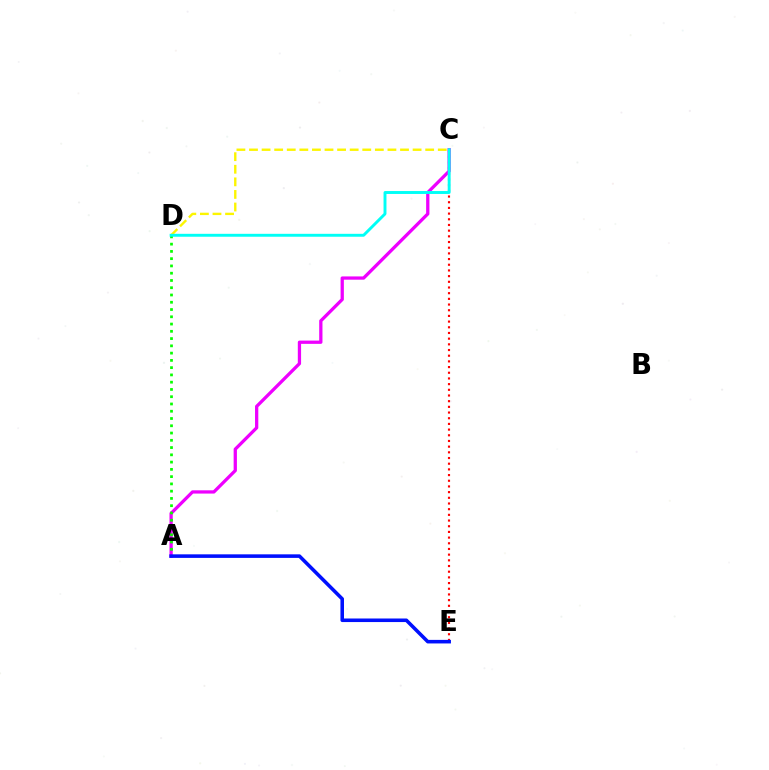{('C', 'E'): [{'color': '#ff0000', 'line_style': 'dotted', 'thickness': 1.54}], ('A', 'C'): [{'color': '#ee00ff', 'line_style': 'solid', 'thickness': 2.36}], ('A', 'D'): [{'color': '#08ff00', 'line_style': 'dotted', 'thickness': 1.97}], ('C', 'D'): [{'color': '#fcf500', 'line_style': 'dashed', 'thickness': 1.71}, {'color': '#00fff6', 'line_style': 'solid', 'thickness': 2.1}], ('A', 'E'): [{'color': '#0010ff', 'line_style': 'solid', 'thickness': 2.57}]}